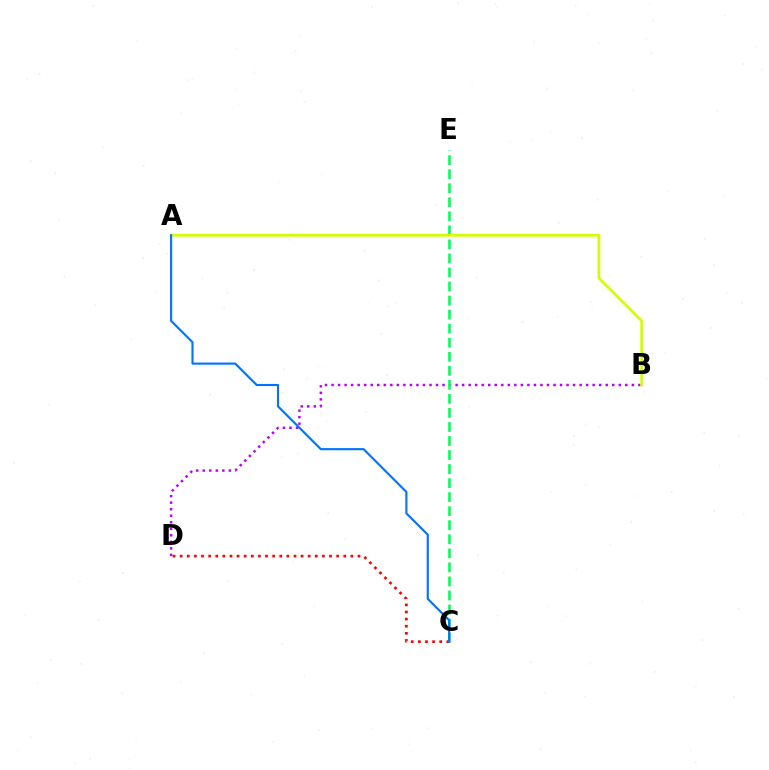{('B', 'D'): [{'color': '#b900ff', 'line_style': 'dotted', 'thickness': 1.77}], ('C', 'E'): [{'color': '#00ff5c', 'line_style': 'dashed', 'thickness': 1.91}], ('A', 'B'): [{'color': '#d1ff00', 'line_style': 'solid', 'thickness': 1.97}], ('C', 'D'): [{'color': '#ff0000', 'line_style': 'dotted', 'thickness': 1.93}], ('A', 'C'): [{'color': '#0074ff', 'line_style': 'solid', 'thickness': 1.53}]}